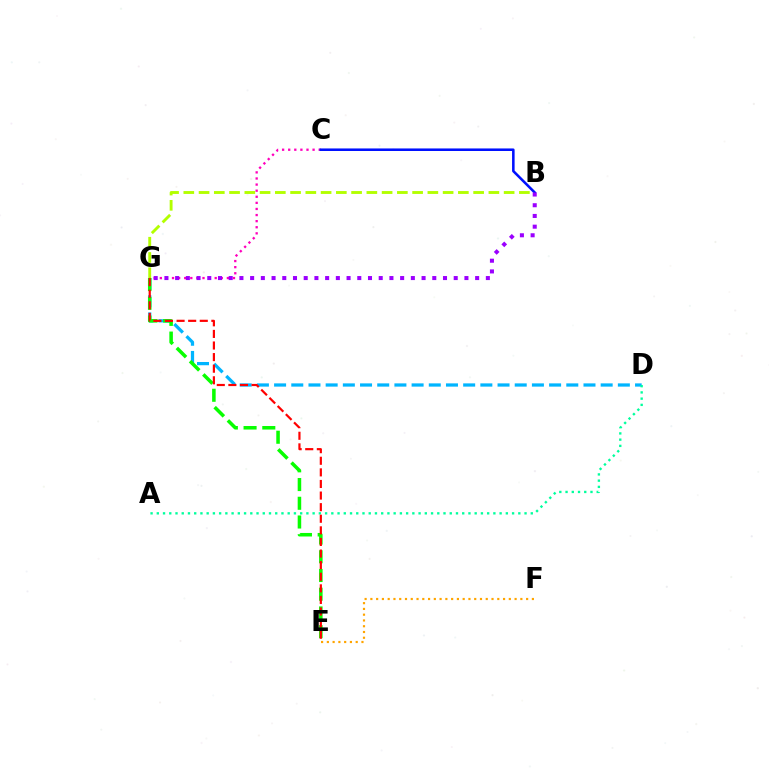{('D', 'G'): [{'color': '#00b5ff', 'line_style': 'dashed', 'thickness': 2.33}], ('A', 'D'): [{'color': '#00ff9d', 'line_style': 'dotted', 'thickness': 1.69}], ('E', 'G'): [{'color': '#08ff00', 'line_style': 'dashed', 'thickness': 2.54}, {'color': '#ff0000', 'line_style': 'dashed', 'thickness': 1.58}], ('B', 'G'): [{'color': '#b3ff00', 'line_style': 'dashed', 'thickness': 2.07}, {'color': '#9b00ff', 'line_style': 'dotted', 'thickness': 2.91}], ('C', 'G'): [{'color': '#ff00bd', 'line_style': 'dotted', 'thickness': 1.66}], ('B', 'C'): [{'color': '#0010ff', 'line_style': 'solid', 'thickness': 1.84}], ('E', 'F'): [{'color': '#ffa500', 'line_style': 'dotted', 'thickness': 1.57}]}